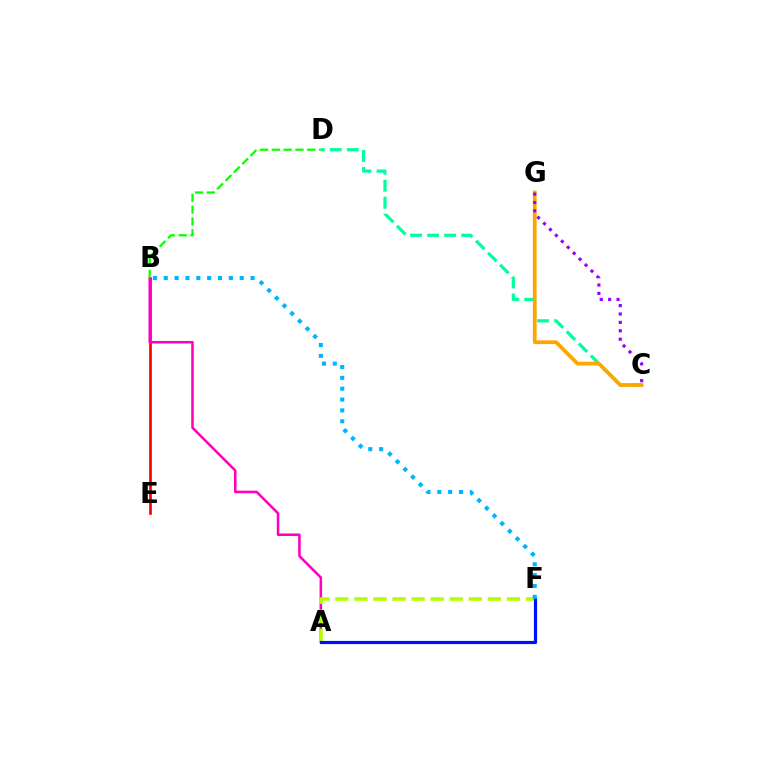{('C', 'D'): [{'color': '#00ff9d', 'line_style': 'dashed', 'thickness': 2.31}], ('B', 'E'): [{'color': '#ff0000', 'line_style': 'solid', 'thickness': 1.94}], ('C', 'G'): [{'color': '#ffa500', 'line_style': 'solid', 'thickness': 2.69}, {'color': '#9b00ff', 'line_style': 'dotted', 'thickness': 2.28}], ('A', 'B'): [{'color': '#ff00bd', 'line_style': 'solid', 'thickness': 1.83}], ('A', 'F'): [{'color': '#b3ff00', 'line_style': 'dashed', 'thickness': 2.59}, {'color': '#0010ff', 'line_style': 'solid', 'thickness': 2.28}], ('B', 'D'): [{'color': '#08ff00', 'line_style': 'dashed', 'thickness': 1.61}], ('B', 'F'): [{'color': '#00b5ff', 'line_style': 'dotted', 'thickness': 2.95}]}